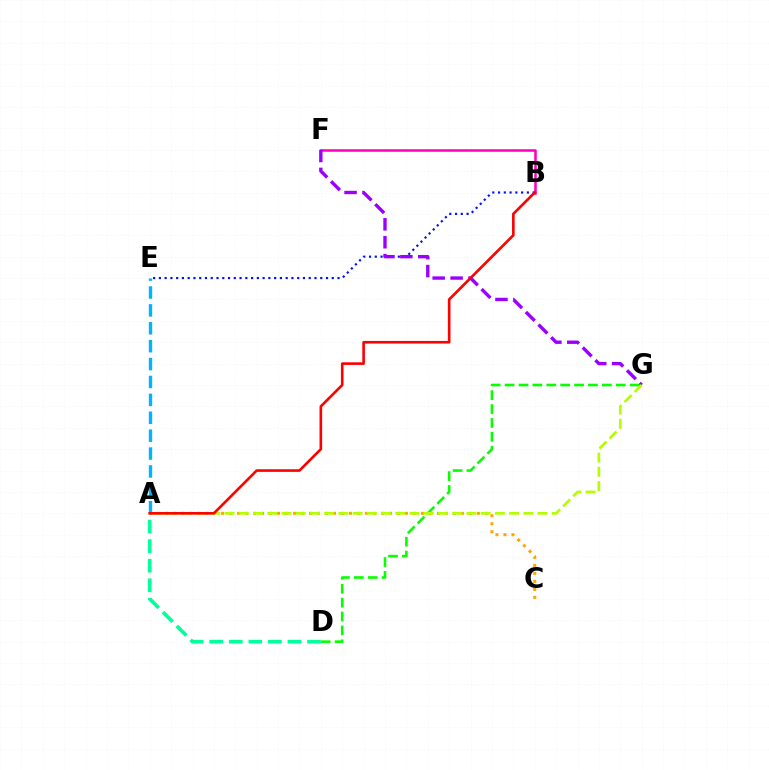{('B', 'E'): [{'color': '#0010ff', 'line_style': 'dotted', 'thickness': 1.57}], ('B', 'F'): [{'color': '#ff00bd', 'line_style': 'solid', 'thickness': 1.82}], ('A', 'D'): [{'color': '#00ff9d', 'line_style': 'dashed', 'thickness': 2.66}], ('F', 'G'): [{'color': '#9b00ff', 'line_style': 'dashed', 'thickness': 2.43}], ('A', 'E'): [{'color': '#00b5ff', 'line_style': 'dashed', 'thickness': 2.43}], ('A', 'C'): [{'color': '#ffa500', 'line_style': 'dotted', 'thickness': 2.17}], ('D', 'G'): [{'color': '#08ff00', 'line_style': 'dashed', 'thickness': 1.89}], ('A', 'G'): [{'color': '#b3ff00', 'line_style': 'dashed', 'thickness': 1.93}], ('A', 'B'): [{'color': '#ff0000', 'line_style': 'solid', 'thickness': 1.89}]}